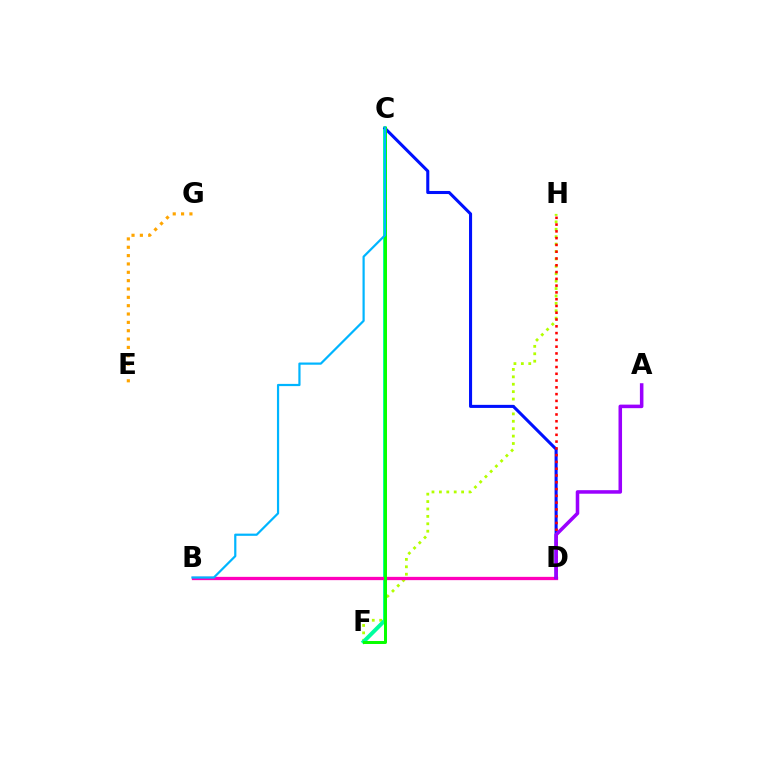{('F', 'H'): [{'color': '#b3ff00', 'line_style': 'dotted', 'thickness': 2.01}], ('C', 'F'): [{'color': '#00ff9d', 'line_style': 'solid', 'thickness': 2.84}, {'color': '#08ff00', 'line_style': 'solid', 'thickness': 2.15}], ('B', 'D'): [{'color': '#ff00bd', 'line_style': 'solid', 'thickness': 2.36}], ('E', 'G'): [{'color': '#ffa500', 'line_style': 'dotted', 'thickness': 2.27}], ('C', 'D'): [{'color': '#0010ff', 'line_style': 'solid', 'thickness': 2.21}], ('B', 'C'): [{'color': '#00b5ff', 'line_style': 'solid', 'thickness': 1.59}], ('D', 'H'): [{'color': '#ff0000', 'line_style': 'dotted', 'thickness': 1.84}], ('A', 'D'): [{'color': '#9b00ff', 'line_style': 'solid', 'thickness': 2.55}]}